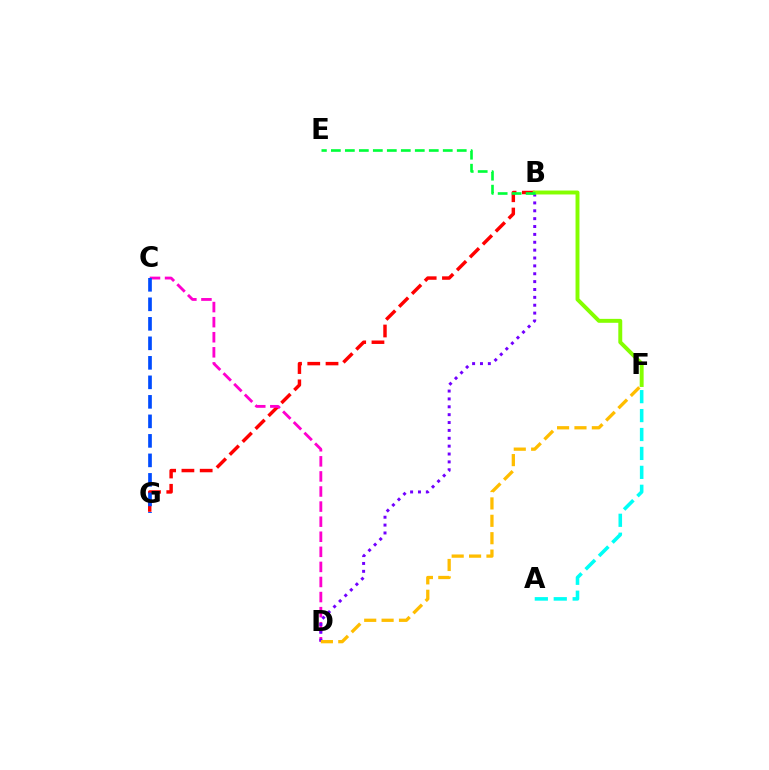{('B', 'G'): [{'color': '#ff0000', 'line_style': 'dashed', 'thickness': 2.48}], ('A', 'F'): [{'color': '#00fff6', 'line_style': 'dashed', 'thickness': 2.57}], ('C', 'D'): [{'color': '#ff00cf', 'line_style': 'dashed', 'thickness': 2.05}], ('C', 'G'): [{'color': '#004bff', 'line_style': 'dashed', 'thickness': 2.65}], ('B', 'D'): [{'color': '#7200ff', 'line_style': 'dotted', 'thickness': 2.14}], ('B', 'F'): [{'color': '#84ff00', 'line_style': 'solid', 'thickness': 2.83}], ('B', 'E'): [{'color': '#00ff39', 'line_style': 'dashed', 'thickness': 1.9}], ('D', 'F'): [{'color': '#ffbd00', 'line_style': 'dashed', 'thickness': 2.36}]}